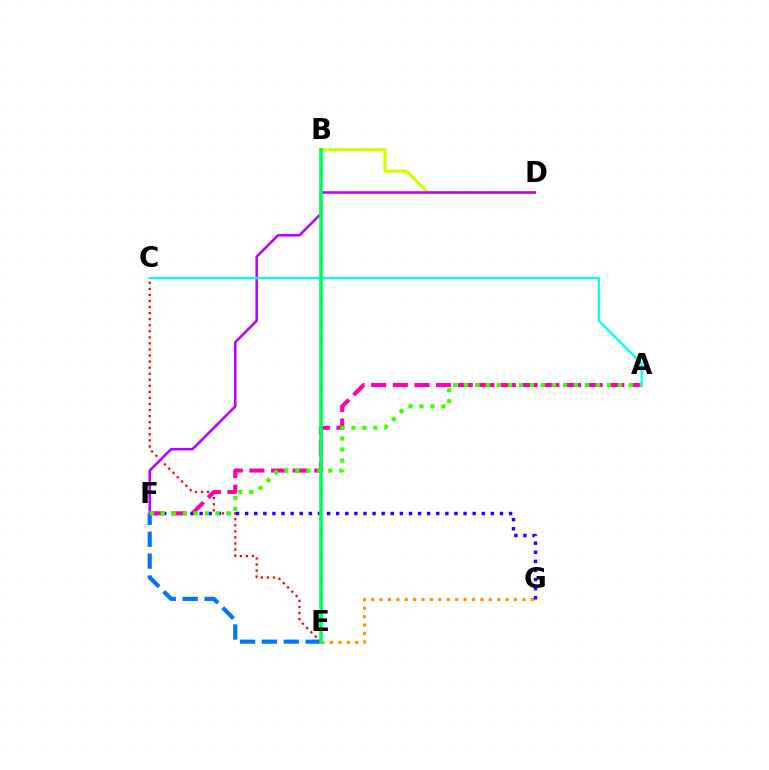{('E', 'F'): [{'color': '#0074ff', 'line_style': 'dashed', 'thickness': 2.97}], ('B', 'D'): [{'color': '#d1ff00', 'line_style': 'solid', 'thickness': 2.29}], ('C', 'E'): [{'color': '#ff0000', 'line_style': 'dotted', 'thickness': 1.65}], ('E', 'G'): [{'color': '#ff9400', 'line_style': 'dotted', 'thickness': 2.28}], ('F', 'G'): [{'color': '#2500ff', 'line_style': 'dotted', 'thickness': 2.47}], ('A', 'F'): [{'color': '#ff00ac', 'line_style': 'dashed', 'thickness': 2.94}, {'color': '#3dff00', 'line_style': 'dotted', 'thickness': 2.98}], ('D', 'F'): [{'color': '#b900ff', 'line_style': 'solid', 'thickness': 1.82}], ('A', 'C'): [{'color': '#00fff6', 'line_style': 'solid', 'thickness': 1.65}], ('B', 'E'): [{'color': '#00ff5c', 'line_style': 'solid', 'thickness': 2.58}]}